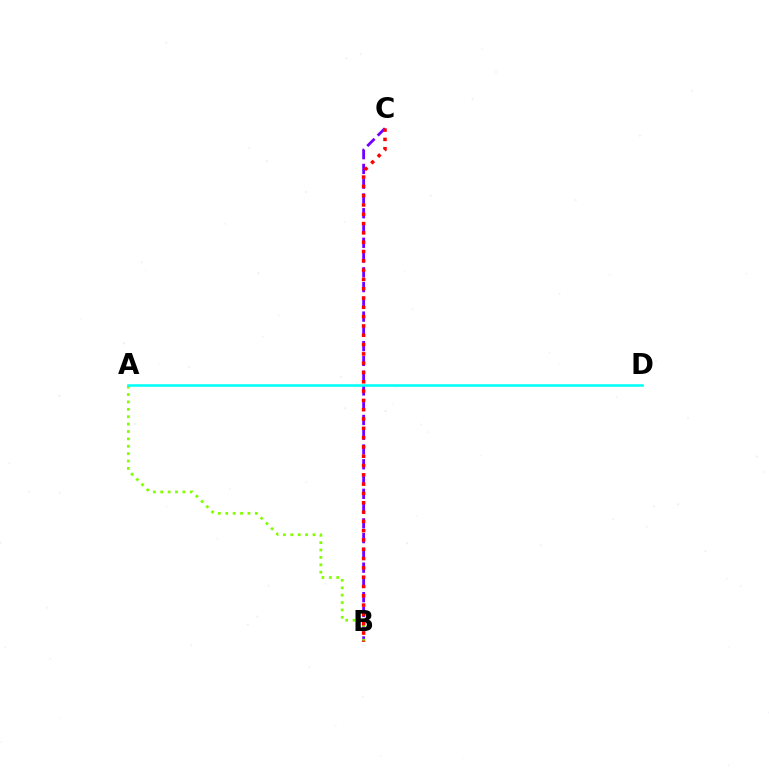{('B', 'C'): [{'color': '#7200ff', 'line_style': 'dashed', 'thickness': 2.01}, {'color': '#ff0000', 'line_style': 'dotted', 'thickness': 2.53}], ('A', 'B'): [{'color': '#84ff00', 'line_style': 'dotted', 'thickness': 2.01}], ('A', 'D'): [{'color': '#00fff6', 'line_style': 'solid', 'thickness': 1.84}]}